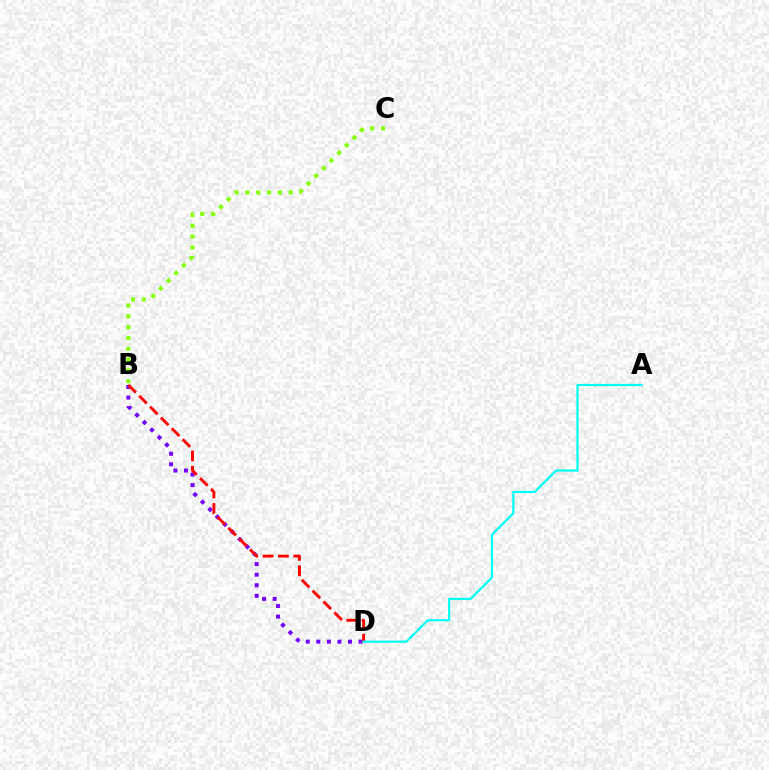{('B', 'D'): [{'color': '#7200ff', 'line_style': 'dotted', 'thickness': 2.87}, {'color': '#ff0000', 'line_style': 'dashed', 'thickness': 2.09}], ('A', 'D'): [{'color': '#00fff6', 'line_style': 'solid', 'thickness': 1.57}], ('B', 'C'): [{'color': '#84ff00', 'line_style': 'dotted', 'thickness': 2.94}]}